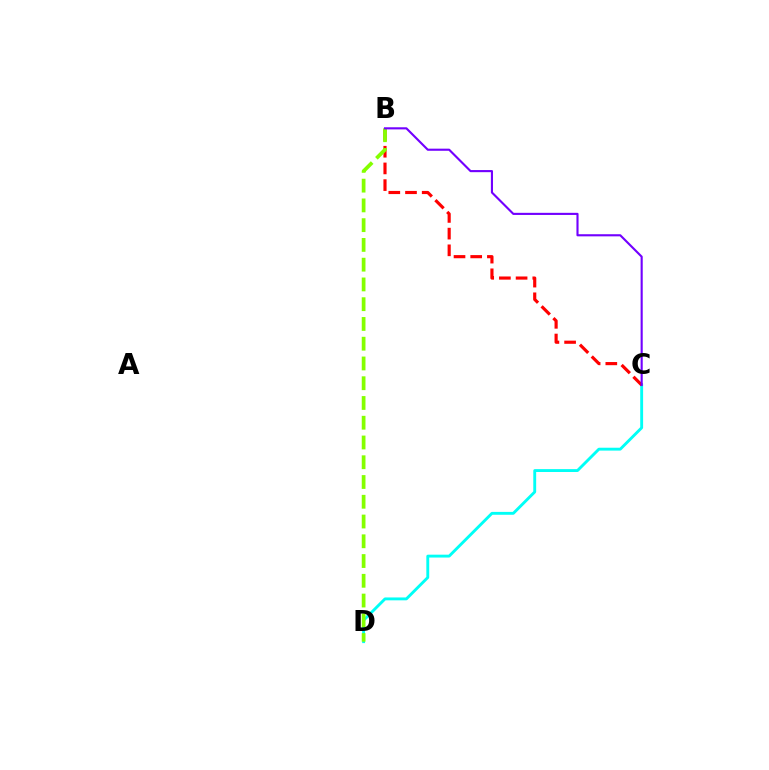{('C', 'D'): [{'color': '#00fff6', 'line_style': 'solid', 'thickness': 2.07}], ('B', 'C'): [{'color': '#ff0000', 'line_style': 'dashed', 'thickness': 2.27}, {'color': '#7200ff', 'line_style': 'solid', 'thickness': 1.53}], ('B', 'D'): [{'color': '#84ff00', 'line_style': 'dashed', 'thickness': 2.68}]}